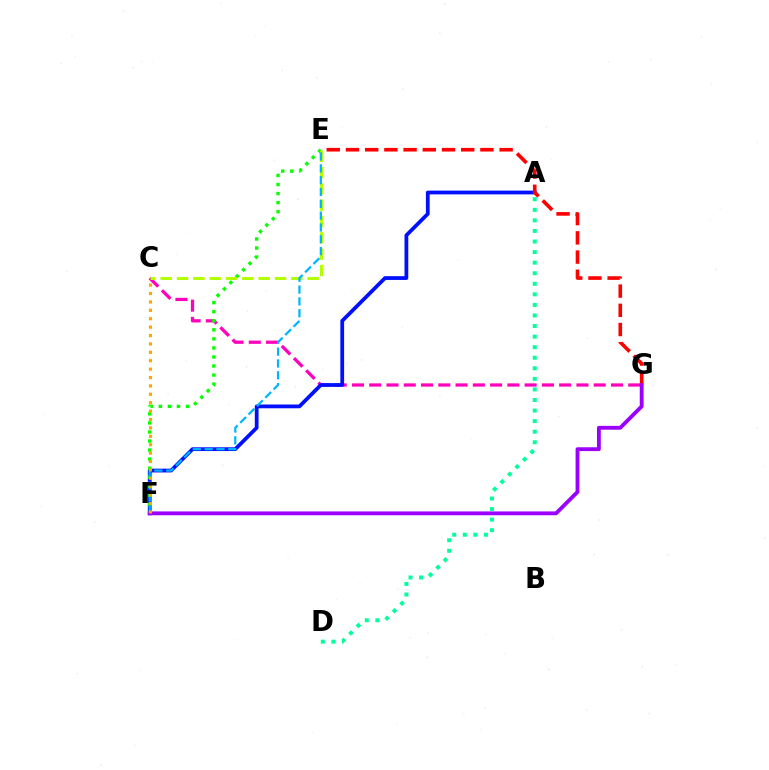{('C', 'G'): [{'color': '#ff00bd', 'line_style': 'dashed', 'thickness': 2.35}], ('A', 'F'): [{'color': '#0010ff', 'line_style': 'solid', 'thickness': 2.71}], ('E', 'G'): [{'color': '#ff0000', 'line_style': 'dashed', 'thickness': 2.61}], ('E', 'F'): [{'color': '#08ff00', 'line_style': 'dotted', 'thickness': 2.46}, {'color': '#00b5ff', 'line_style': 'dashed', 'thickness': 1.61}], ('C', 'E'): [{'color': '#b3ff00', 'line_style': 'dashed', 'thickness': 2.22}], ('F', 'G'): [{'color': '#9b00ff', 'line_style': 'solid', 'thickness': 2.76}], ('A', 'D'): [{'color': '#00ff9d', 'line_style': 'dotted', 'thickness': 2.87}], ('C', 'F'): [{'color': '#ffa500', 'line_style': 'dotted', 'thickness': 2.28}]}